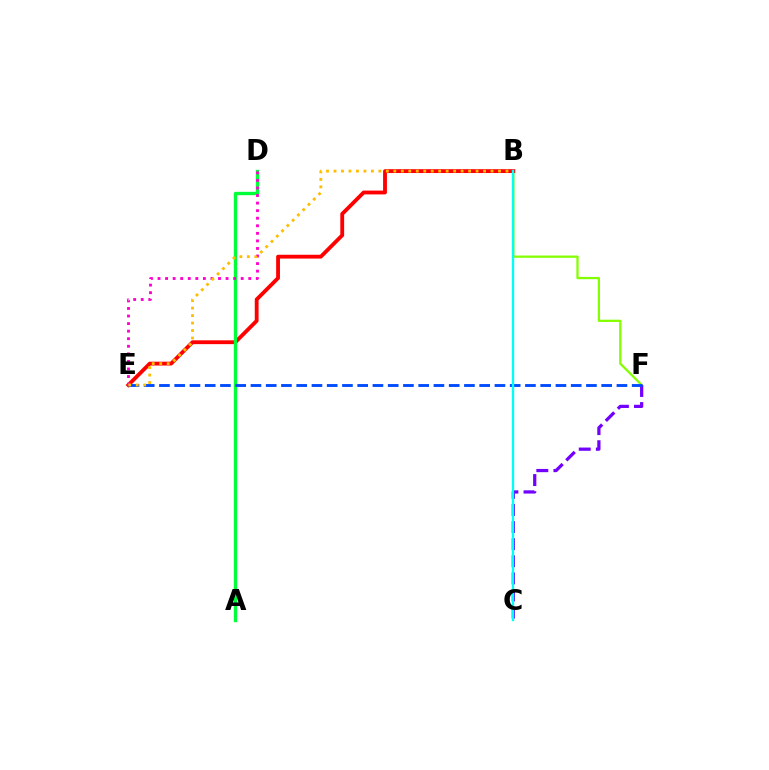{('B', 'F'): [{'color': '#84ff00', 'line_style': 'solid', 'thickness': 1.63}], ('B', 'E'): [{'color': '#ff0000', 'line_style': 'solid', 'thickness': 2.76}, {'color': '#ffbd00', 'line_style': 'dotted', 'thickness': 2.03}], ('A', 'D'): [{'color': '#00ff39', 'line_style': 'solid', 'thickness': 2.4}], ('C', 'F'): [{'color': '#7200ff', 'line_style': 'dashed', 'thickness': 2.32}], ('D', 'E'): [{'color': '#ff00cf', 'line_style': 'dotted', 'thickness': 2.05}], ('E', 'F'): [{'color': '#004bff', 'line_style': 'dashed', 'thickness': 2.07}], ('B', 'C'): [{'color': '#00fff6', 'line_style': 'solid', 'thickness': 1.68}]}